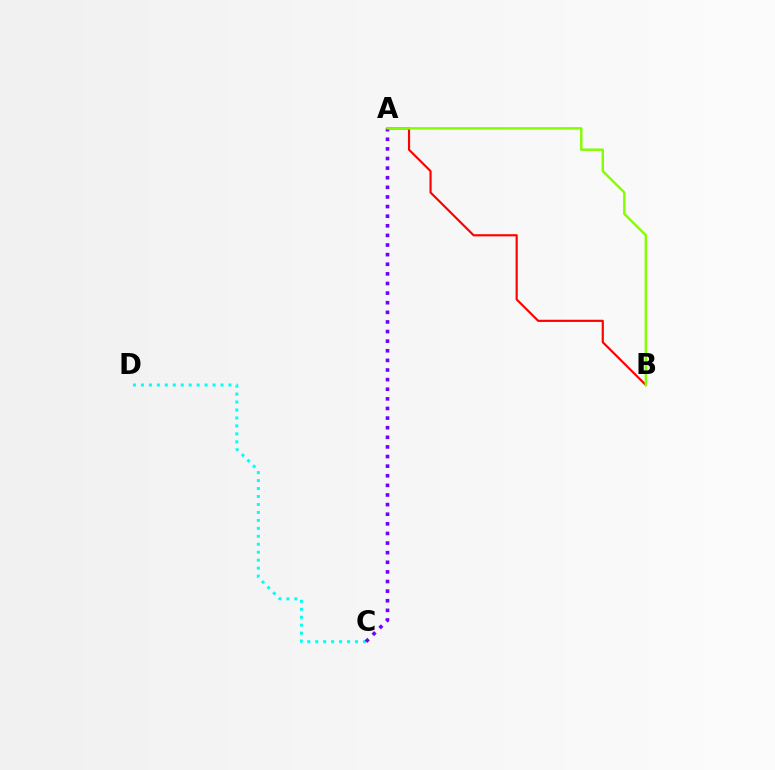{('C', 'D'): [{'color': '#00fff6', 'line_style': 'dotted', 'thickness': 2.16}], ('A', 'C'): [{'color': '#7200ff', 'line_style': 'dotted', 'thickness': 2.61}], ('A', 'B'): [{'color': '#ff0000', 'line_style': 'solid', 'thickness': 1.56}, {'color': '#84ff00', 'line_style': 'solid', 'thickness': 1.75}]}